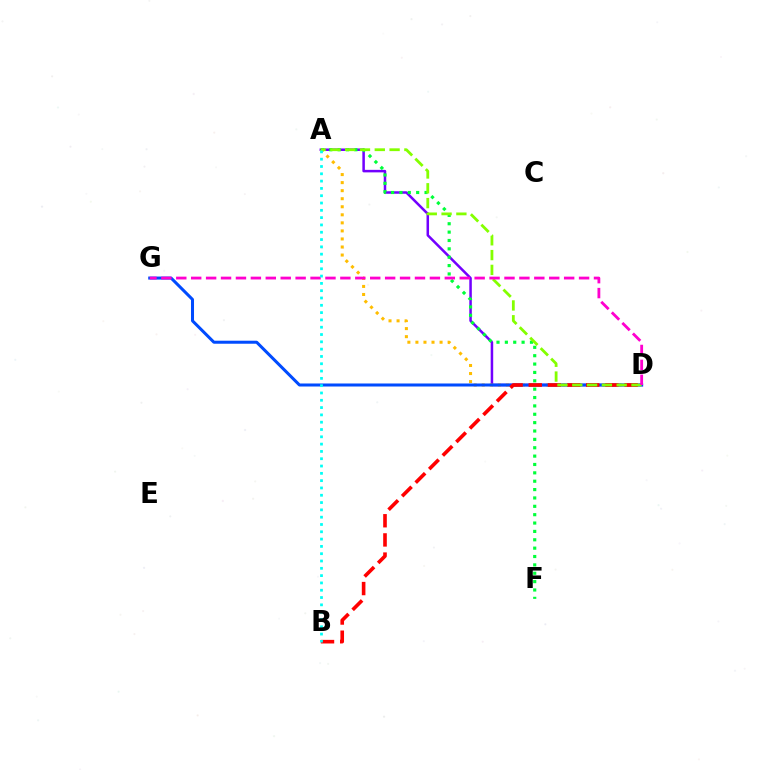{('A', 'D'): [{'color': '#7200ff', 'line_style': 'solid', 'thickness': 1.81}, {'color': '#ffbd00', 'line_style': 'dotted', 'thickness': 2.19}, {'color': '#84ff00', 'line_style': 'dashed', 'thickness': 2.01}], ('D', 'G'): [{'color': '#004bff', 'line_style': 'solid', 'thickness': 2.18}, {'color': '#ff00cf', 'line_style': 'dashed', 'thickness': 2.03}], ('A', 'F'): [{'color': '#00ff39', 'line_style': 'dotted', 'thickness': 2.27}], ('B', 'D'): [{'color': '#ff0000', 'line_style': 'dashed', 'thickness': 2.6}], ('A', 'B'): [{'color': '#00fff6', 'line_style': 'dotted', 'thickness': 1.99}]}